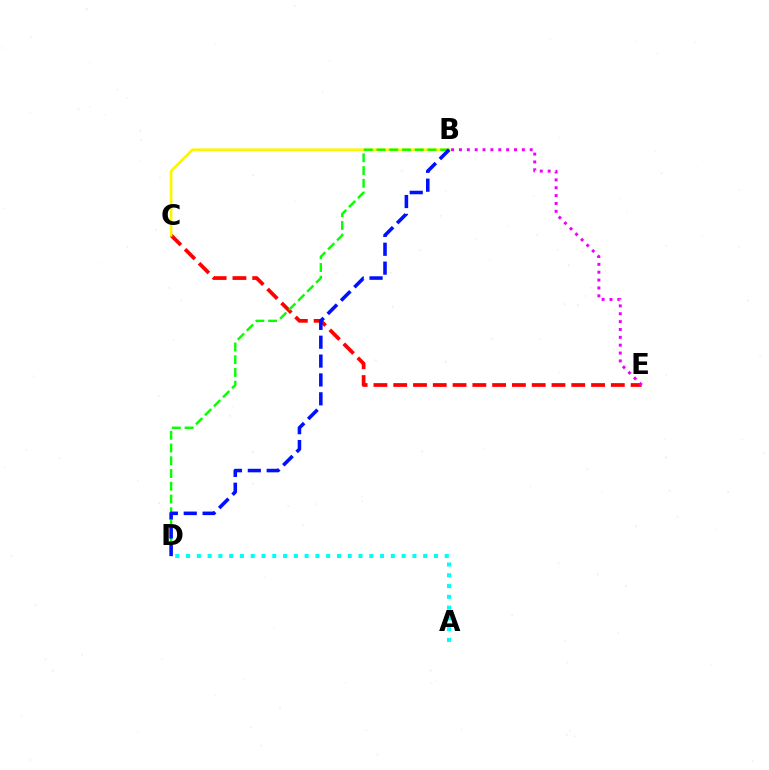{('C', 'E'): [{'color': '#ff0000', 'line_style': 'dashed', 'thickness': 2.69}], ('A', 'D'): [{'color': '#00fff6', 'line_style': 'dotted', 'thickness': 2.93}], ('B', 'C'): [{'color': '#fcf500', 'line_style': 'solid', 'thickness': 1.87}], ('B', 'E'): [{'color': '#ee00ff', 'line_style': 'dotted', 'thickness': 2.14}], ('B', 'D'): [{'color': '#08ff00', 'line_style': 'dashed', 'thickness': 1.73}, {'color': '#0010ff', 'line_style': 'dashed', 'thickness': 2.56}]}